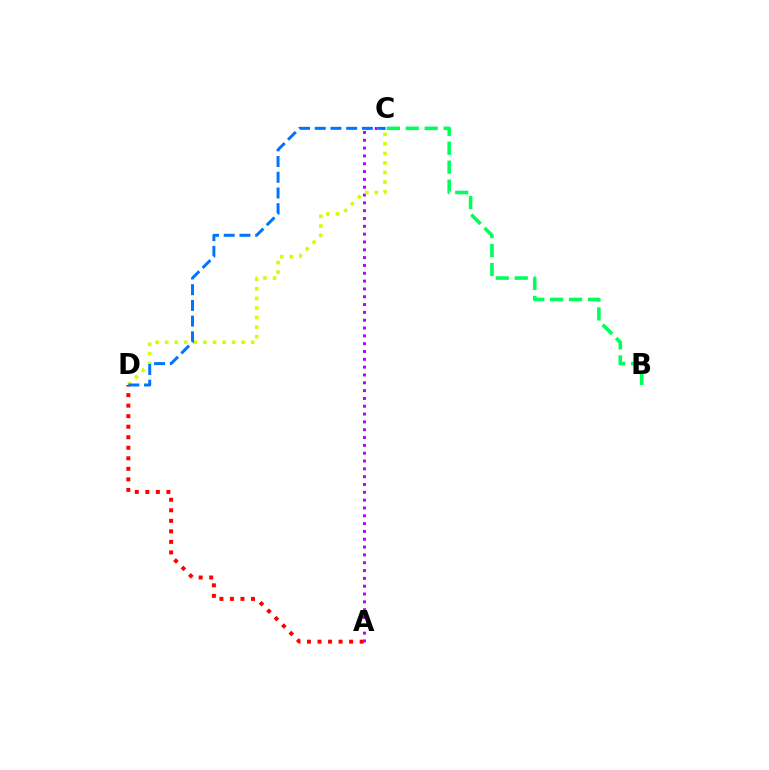{('A', 'D'): [{'color': '#ff0000', 'line_style': 'dotted', 'thickness': 2.86}], ('A', 'C'): [{'color': '#b900ff', 'line_style': 'dotted', 'thickness': 2.13}], ('C', 'D'): [{'color': '#d1ff00', 'line_style': 'dotted', 'thickness': 2.59}, {'color': '#0074ff', 'line_style': 'dashed', 'thickness': 2.14}], ('B', 'C'): [{'color': '#00ff5c', 'line_style': 'dashed', 'thickness': 2.57}]}